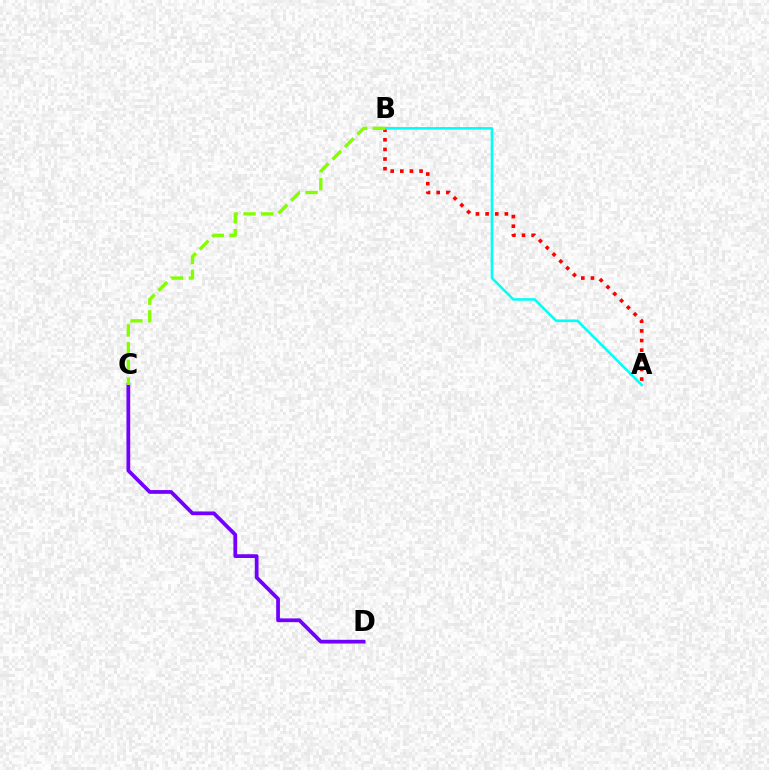{('C', 'D'): [{'color': '#7200ff', 'line_style': 'solid', 'thickness': 2.7}], ('A', 'B'): [{'color': '#ff0000', 'line_style': 'dotted', 'thickness': 2.62}, {'color': '#00fff6', 'line_style': 'solid', 'thickness': 1.85}], ('B', 'C'): [{'color': '#84ff00', 'line_style': 'dashed', 'thickness': 2.41}]}